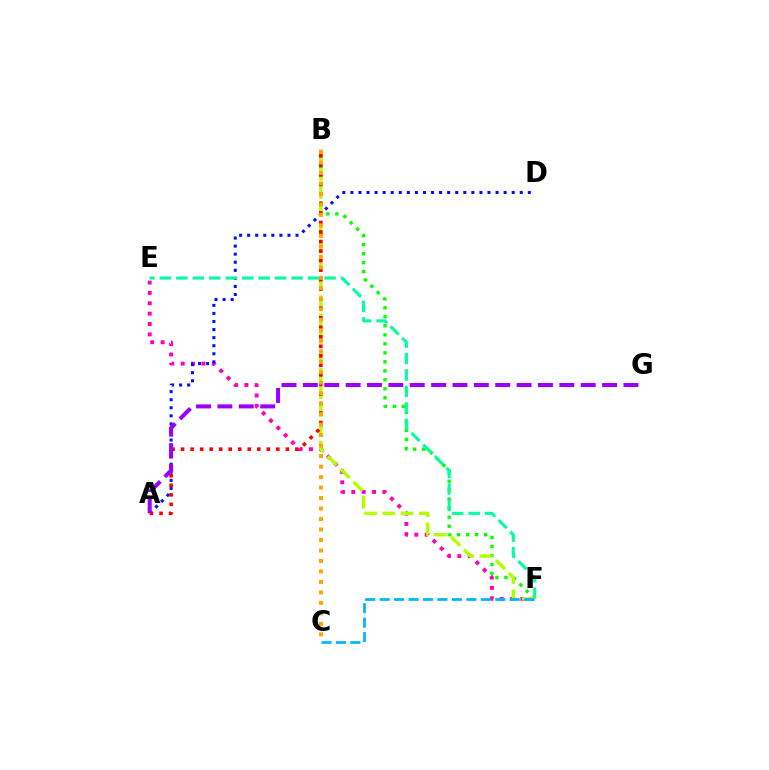{('E', 'F'): [{'color': '#ff00bd', 'line_style': 'dotted', 'thickness': 2.82}, {'color': '#00ff9d', 'line_style': 'dashed', 'thickness': 2.24}], ('B', 'F'): [{'color': '#08ff00', 'line_style': 'dotted', 'thickness': 2.45}, {'color': '#b3ff00', 'line_style': 'dashed', 'thickness': 2.47}], ('A', 'D'): [{'color': '#0010ff', 'line_style': 'dotted', 'thickness': 2.19}], ('C', 'F'): [{'color': '#00b5ff', 'line_style': 'dashed', 'thickness': 1.96}], ('A', 'B'): [{'color': '#ff0000', 'line_style': 'dotted', 'thickness': 2.59}], ('B', 'C'): [{'color': '#ffa500', 'line_style': 'dotted', 'thickness': 2.85}], ('A', 'G'): [{'color': '#9b00ff', 'line_style': 'dashed', 'thickness': 2.9}]}